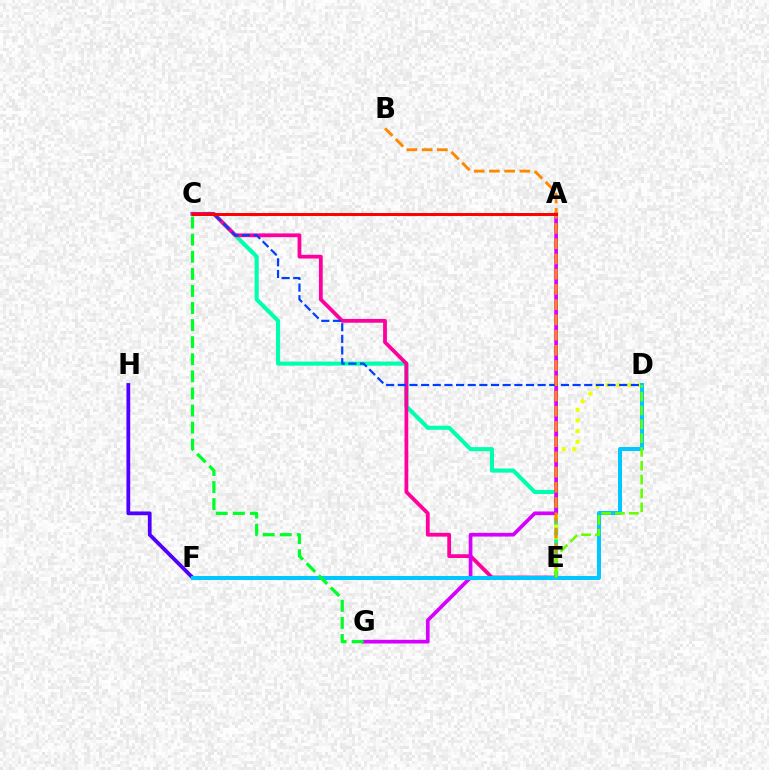{('F', 'H'): [{'color': '#4f00ff', 'line_style': 'solid', 'thickness': 2.71}], ('C', 'E'): [{'color': '#00ffaf', 'line_style': 'solid', 'thickness': 2.95}, {'color': '#ff00a0', 'line_style': 'solid', 'thickness': 2.73}], ('D', 'E'): [{'color': '#eeff00', 'line_style': 'dotted', 'thickness': 2.89}, {'color': '#66ff00', 'line_style': 'dashed', 'thickness': 1.88}], ('A', 'G'): [{'color': '#d600ff', 'line_style': 'solid', 'thickness': 2.66}], ('D', 'F'): [{'color': '#00c7ff', 'line_style': 'solid', 'thickness': 2.88}], ('C', 'D'): [{'color': '#003fff', 'line_style': 'dashed', 'thickness': 1.58}], ('C', 'G'): [{'color': '#00ff27', 'line_style': 'dashed', 'thickness': 2.32}], ('B', 'E'): [{'color': '#ff8800', 'line_style': 'dashed', 'thickness': 2.07}], ('A', 'C'): [{'color': '#ff0000', 'line_style': 'solid', 'thickness': 2.13}]}